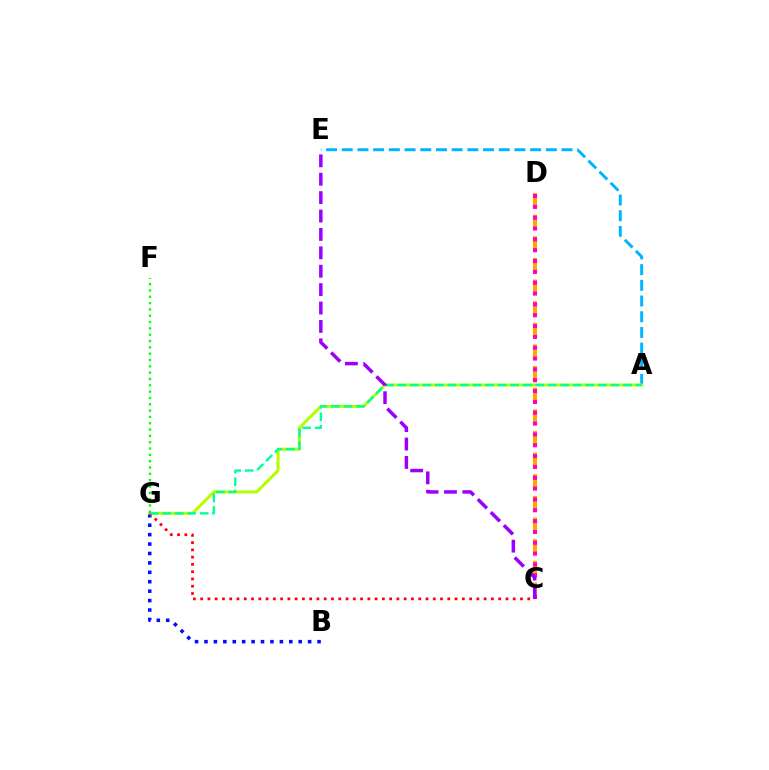{('B', 'G'): [{'color': '#0010ff', 'line_style': 'dotted', 'thickness': 2.56}], ('A', 'E'): [{'color': '#00b5ff', 'line_style': 'dashed', 'thickness': 2.13}], ('C', 'D'): [{'color': '#ffa500', 'line_style': 'dashed', 'thickness': 2.94}, {'color': '#ff00bd', 'line_style': 'dotted', 'thickness': 2.94}], ('A', 'G'): [{'color': '#b3ff00', 'line_style': 'solid', 'thickness': 2.17}, {'color': '#00ff9d', 'line_style': 'dashed', 'thickness': 1.7}], ('F', 'G'): [{'color': '#08ff00', 'line_style': 'dotted', 'thickness': 1.72}], ('C', 'G'): [{'color': '#ff0000', 'line_style': 'dotted', 'thickness': 1.97}], ('C', 'E'): [{'color': '#9b00ff', 'line_style': 'dashed', 'thickness': 2.5}]}